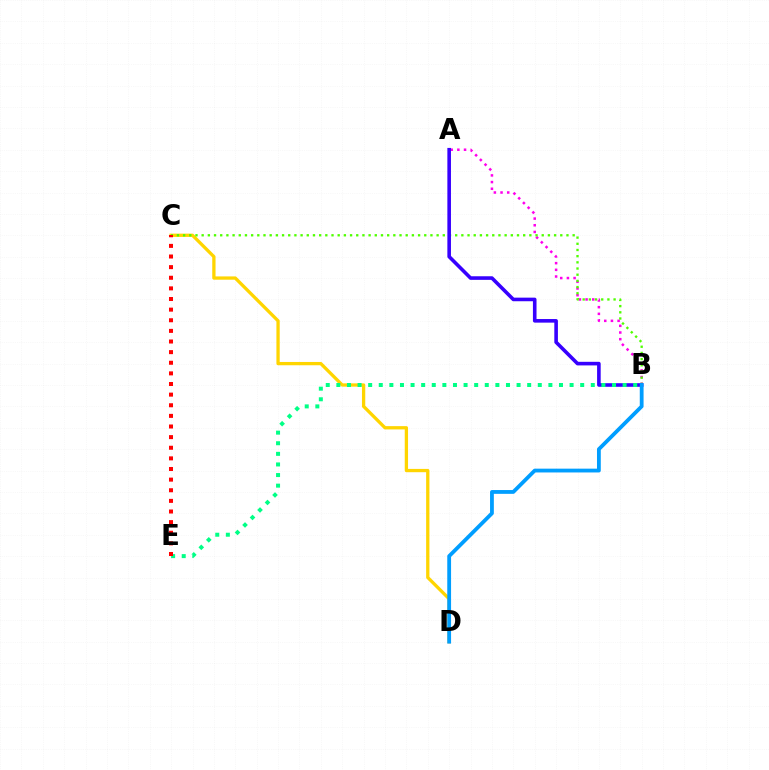{('A', 'B'): [{'color': '#ff00ed', 'line_style': 'dotted', 'thickness': 1.81}, {'color': '#3700ff', 'line_style': 'solid', 'thickness': 2.59}], ('C', 'D'): [{'color': '#ffd500', 'line_style': 'solid', 'thickness': 2.37}], ('B', 'C'): [{'color': '#4fff00', 'line_style': 'dotted', 'thickness': 1.68}], ('B', 'E'): [{'color': '#00ff86', 'line_style': 'dotted', 'thickness': 2.88}], ('B', 'D'): [{'color': '#009eff', 'line_style': 'solid', 'thickness': 2.74}], ('C', 'E'): [{'color': '#ff0000', 'line_style': 'dotted', 'thickness': 2.89}]}